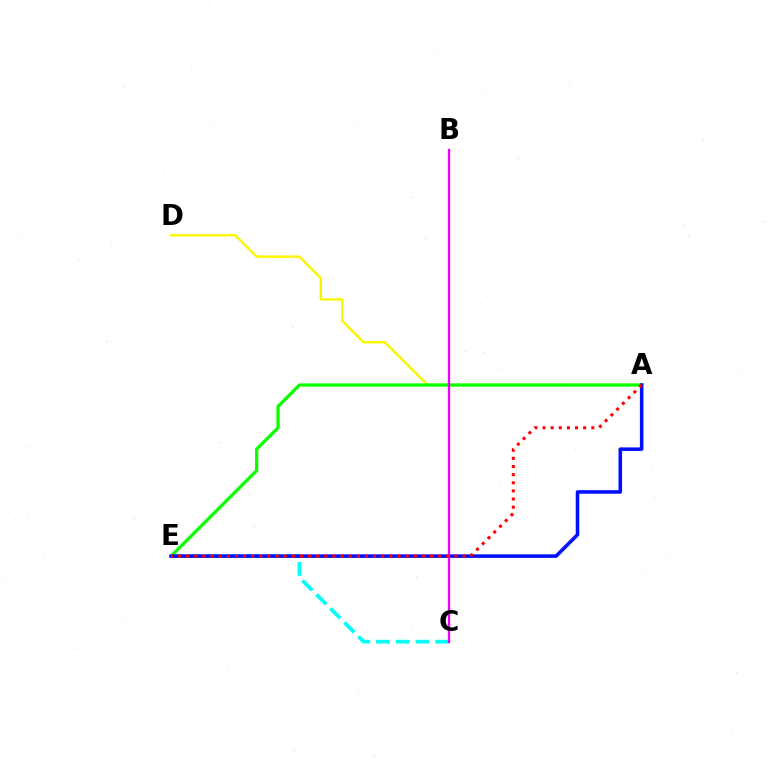{('A', 'D'): [{'color': '#fcf500', 'line_style': 'solid', 'thickness': 1.72}], ('C', 'E'): [{'color': '#00fff6', 'line_style': 'dashed', 'thickness': 2.69}], ('A', 'E'): [{'color': '#08ff00', 'line_style': 'solid', 'thickness': 2.34}, {'color': '#0010ff', 'line_style': 'solid', 'thickness': 2.56}, {'color': '#ff0000', 'line_style': 'dotted', 'thickness': 2.21}], ('B', 'C'): [{'color': '#ee00ff', 'line_style': 'solid', 'thickness': 1.67}]}